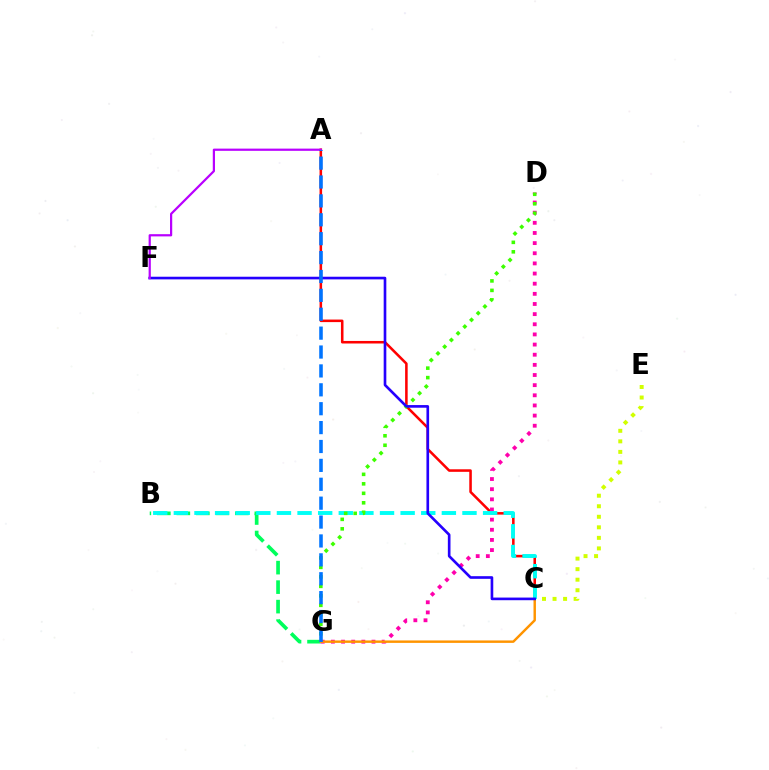{('A', 'C'): [{'color': '#ff0000', 'line_style': 'solid', 'thickness': 1.83}], ('B', 'G'): [{'color': '#00ff5c', 'line_style': 'dashed', 'thickness': 2.65}], ('D', 'G'): [{'color': '#ff00ac', 'line_style': 'dotted', 'thickness': 2.76}, {'color': '#3dff00', 'line_style': 'dotted', 'thickness': 2.58}], ('C', 'E'): [{'color': '#d1ff00', 'line_style': 'dotted', 'thickness': 2.86}], ('C', 'G'): [{'color': '#ff9400', 'line_style': 'solid', 'thickness': 1.76}], ('B', 'C'): [{'color': '#00fff6', 'line_style': 'dashed', 'thickness': 2.8}], ('C', 'F'): [{'color': '#2500ff', 'line_style': 'solid', 'thickness': 1.91}], ('A', 'F'): [{'color': '#b900ff', 'line_style': 'solid', 'thickness': 1.6}], ('A', 'G'): [{'color': '#0074ff', 'line_style': 'dashed', 'thickness': 2.57}]}